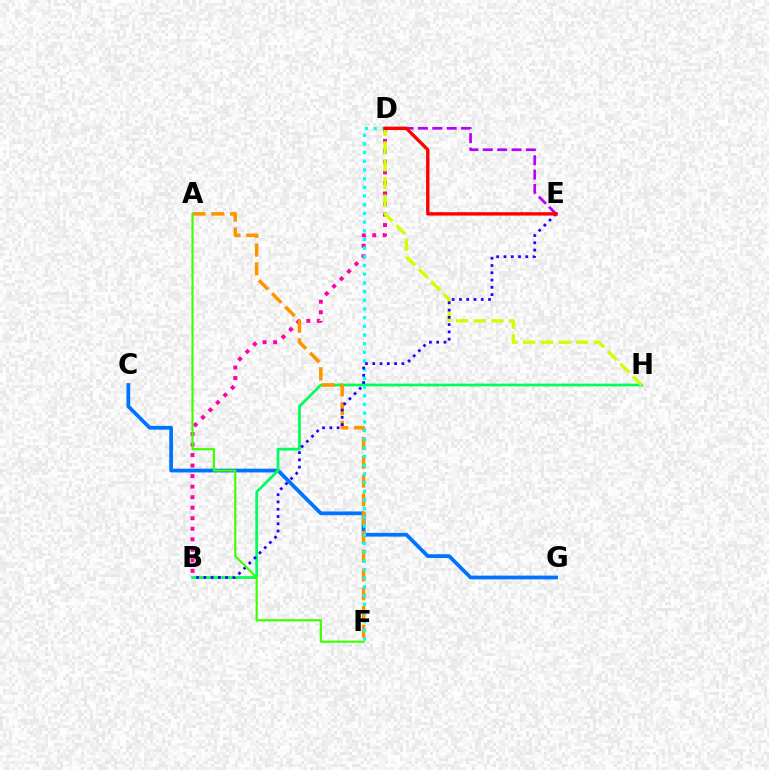{('B', 'D'): [{'color': '#ff00ac', 'line_style': 'dotted', 'thickness': 2.86}], ('C', 'G'): [{'color': '#0074ff', 'line_style': 'solid', 'thickness': 2.7}], ('B', 'H'): [{'color': '#00ff5c', 'line_style': 'solid', 'thickness': 1.98}], ('A', 'F'): [{'color': '#ff9400', 'line_style': 'dashed', 'thickness': 2.55}, {'color': '#3dff00', 'line_style': 'solid', 'thickness': 1.55}], ('D', 'F'): [{'color': '#00fff6', 'line_style': 'dotted', 'thickness': 2.36}], ('D', 'H'): [{'color': '#d1ff00', 'line_style': 'dashed', 'thickness': 2.41}], ('D', 'E'): [{'color': '#b900ff', 'line_style': 'dashed', 'thickness': 1.95}, {'color': '#ff0000', 'line_style': 'solid', 'thickness': 2.42}], ('B', 'E'): [{'color': '#2500ff', 'line_style': 'dotted', 'thickness': 1.98}]}